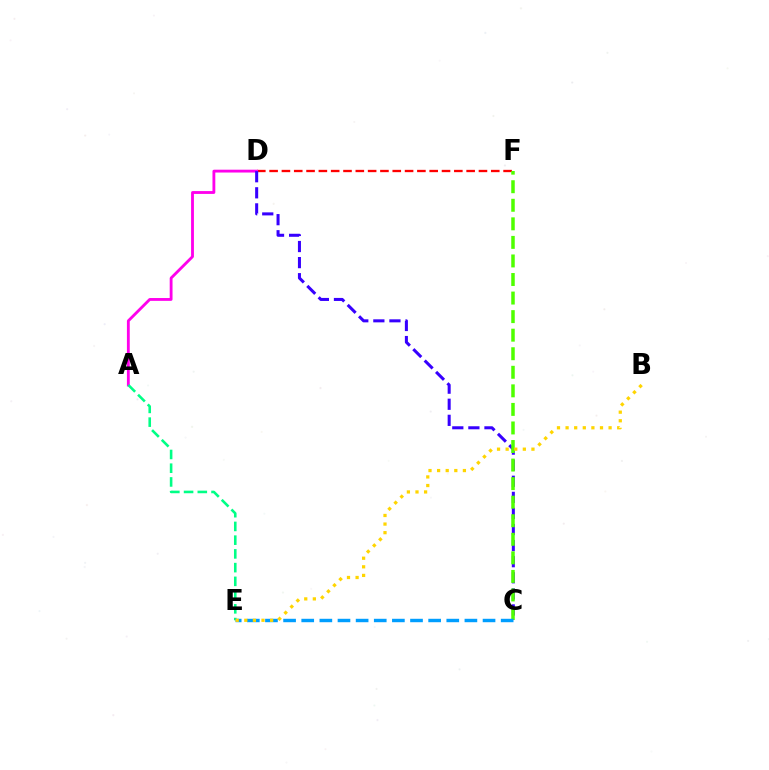{('D', 'F'): [{'color': '#ff0000', 'line_style': 'dashed', 'thickness': 1.67}], ('A', 'D'): [{'color': '#ff00ed', 'line_style': 'solid', 'thickness': 2.04}], ('C', 'D'): [{'color': '#3700ff', 'line_style': 'dashed', 'thickness': 2.18}], ('C', 'F'): [{'color': '#4fff00', 'line_style': 'dashed', 'thickness': 2.52}], ('A', 'E'): [{'color': '#00ff86', 'line_style': 'dashed', 'thickness': 1.87}], ('C', 'E'): [{'color': '#009eff', 'line_style': 'dashed', 'thickness': 2.46}], ('B', 'E'): [{'color': '#ffd500', 'line_style': 'dotted', 'thickness': 2.34}]}